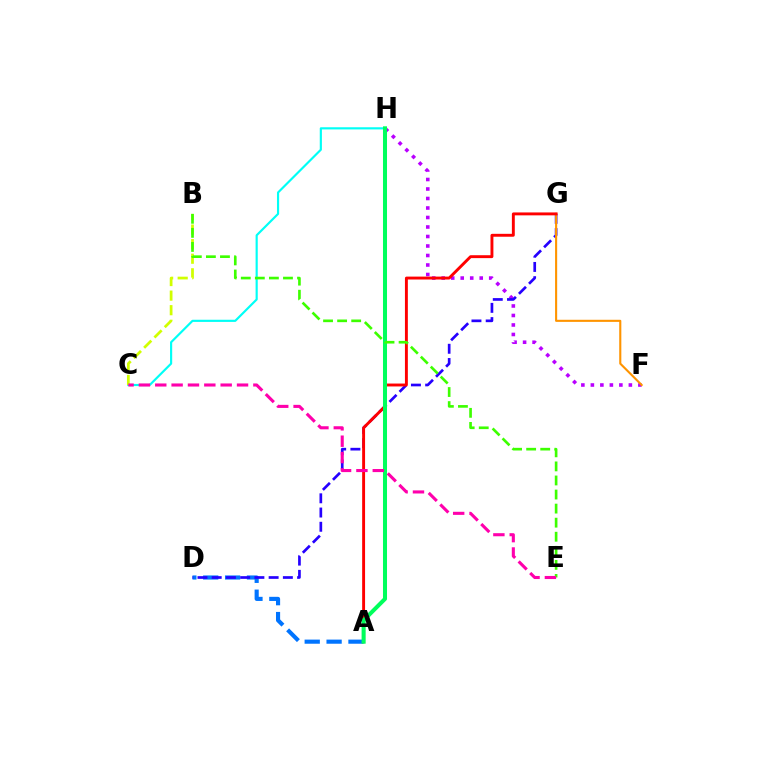{('F', 'H'): [{'color': '#b900ff', 'line_style': 'dotted', 'thickness': 2.58}], ('C', 'H'): [{'color': '#00fff6', 'line_style': 'solid', 'thickness': 1.56}], ('B', 'C'): [{'color': '#d1ff00', 'line_style': 'dashed', 'thickness': 1.98}], ('A', 'D'): [{'color': '#0074ff', 'line_style': 'dashed', 'thickness': 2.97}], ('D', 'G'): [{'color': '#2500ff', 'line_style': 'dashed', 'thickness': 1.93}], ('F', 'G'): [{'color': '#ff9400', 'line_style': 'solid', 'thickness': 1.52}], ('A', 'G'): [{'color': '#ff0000', 'line_style': 'solid', 'thickness': 2.09}], ('A', 'H'): [{'color': '#00ff5c', 'line_style': 'solid', 'thickness': 2.9}], ('B', 'E'): [{'color': '#3dff00', 'line_style': 'dashed', 'thickness': 1.91}], ('C', 'E'): [{'color': '#ff00ac', 'line_style': 'dashed', 'thickness': 2.22}]}